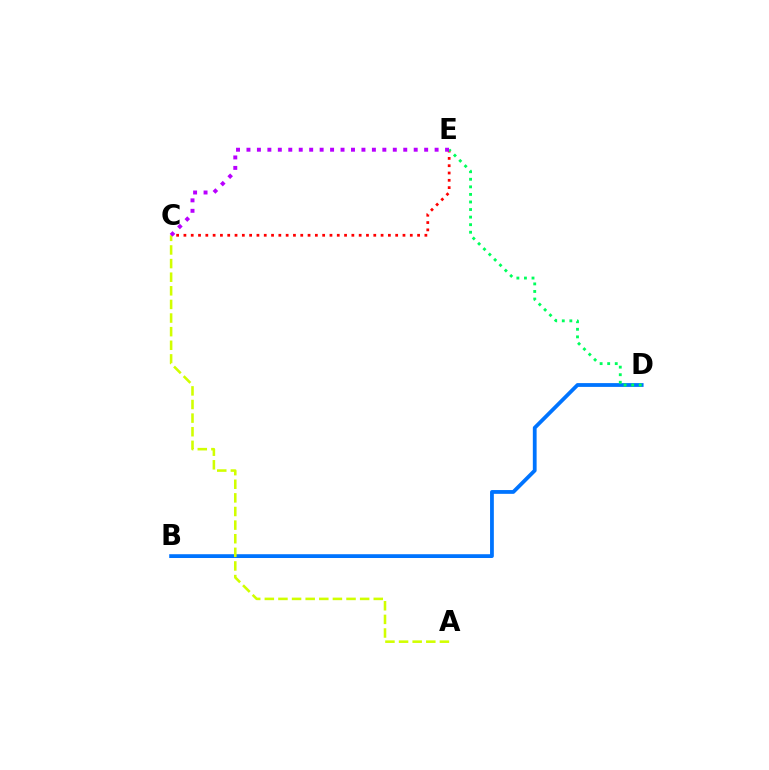{('B', 'D'): [{'color': '#0074ff', 'line_style': 'solid', 'thickness': 2.73}], ('C', 'E'): [{'color': '#ff0000', 'line_style': 'dotted', 'thickness': 1.98}, {'color': '#b900ff', 'line_style': 'dotted', 'thickness': 2.84}], ('D', 'E'): [{'color': '#00ff5c', 'line_style': 'dotted', 'thickness': 2.06}], ('A', 'C'): [{'color': '#d1ff00', 'line_style': 'dashed', 'thickness': 1.85}]}